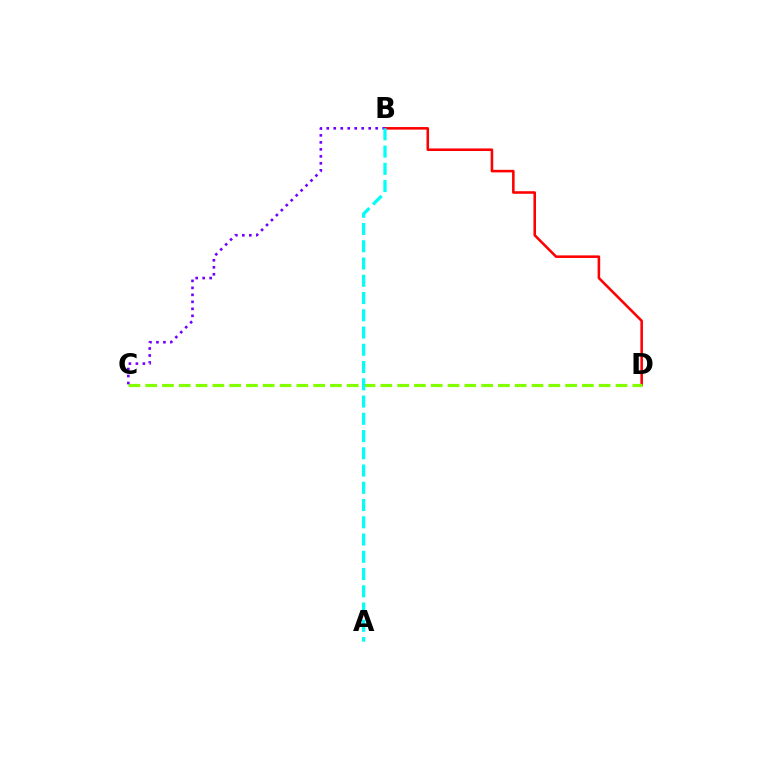{('B', 'D'): [{'color': '#ff0000', 'line_style': 'solid', 'thickness': 1.85}], ('C', 'D'): [{'color': '#84ff00', 'line_style': 'dashed', 'thickness': 2.28}], ('B', 'C'): [{'color': '#7200ff', 'line_style': 'dotted', 'thickness': 1.9}], ('A', 'B'): [{'color': '#00fff6', 'line_style': 'dashed', 'thickness': 2.34}]}